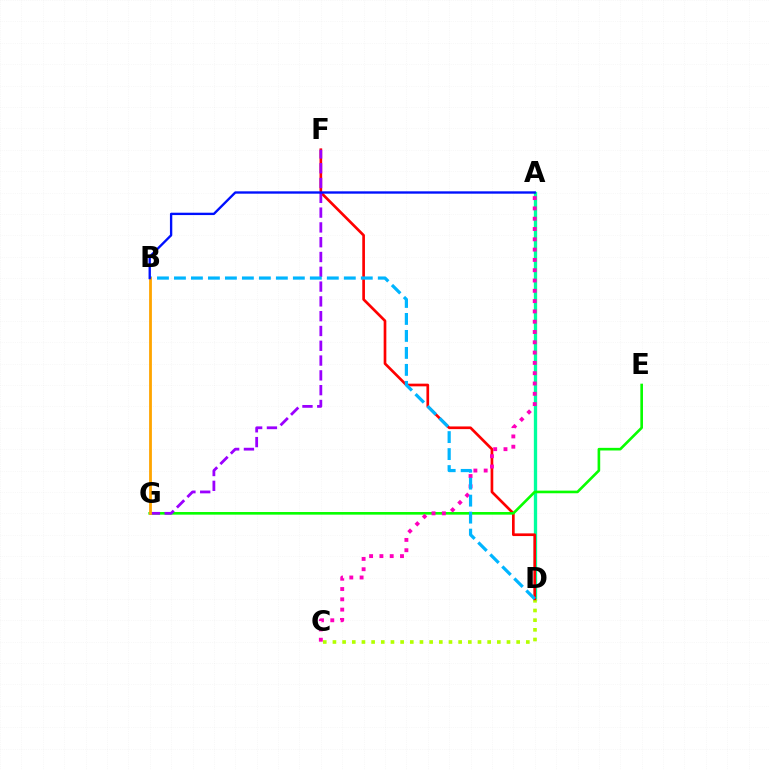{('A', 'D'): [{'color': '#00ff9d', 'line_style': 'solid', 'thickness': 2.38}], ('C', 'D'): [{'color': '#b3ff00', 'line_style': 'dotted', 'thickness': 2.63}], ('D', 'F'): [{'color': '#ff0000', 'line_style': 'solid', 'thickness': 1.93}], ('E', 'G'): [{'color': '#08ff00', 'line_style': 'solid', 'thickness': 1.9}], ('A', 'C'): [{'color': '#ff00bd', 'line_style': 'dotted', 'thickness': 2.8}], ('F', 'G'): [{'color': '#9b00ff', 'line_style': 'dashed', 'thickness': 2.01}], ('B', 'D'): [{'color': '#00b5ff', 'line_style': 'dashed', 'thickness': 2.31}], ('B', 'G'): [{'color': '#ffa500', 'line_style': 'solid', 'thickness': 2.02}], ('A', 'B'): [{'color': '#0010ff', 'line_style': 'solid', 'thickness': 1.69}]}